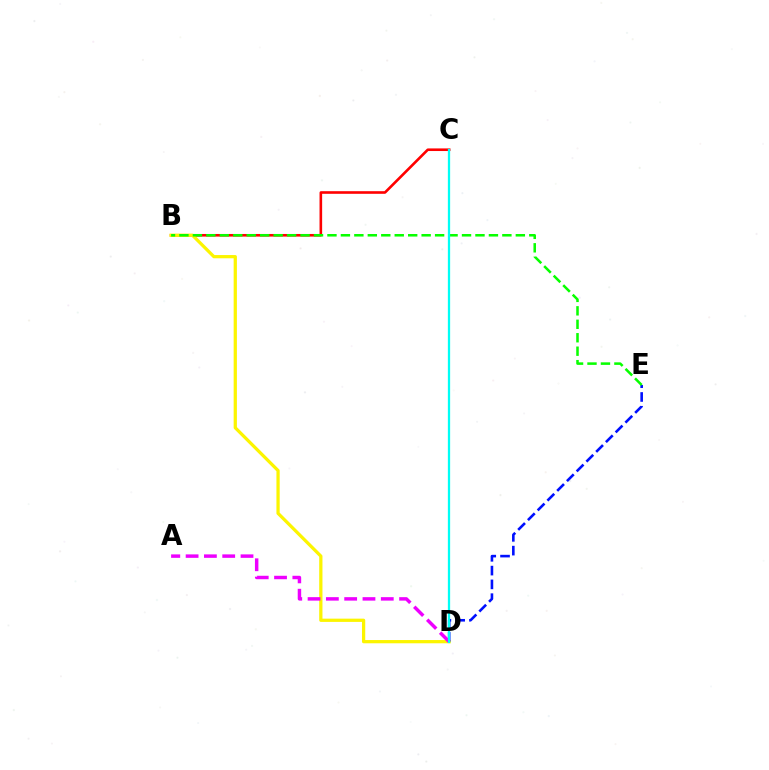{('B', 'C'): [{'color': '#ff0000', 'line_style': 'solid', 'thickness': 1.88}], ('B', 'D'): [{'color': '#fcf500', 'line_style': 'solid', 'thickness': 2.34}], ('D', 'E'): [{'color': '#0010ff', 'line_style': 'dashed', 'thickness': 1.87}], ('B', 'E'): [{'color': '#08ff00', 'line_style': 'dashed', 'thickness': 1.83}], ('A', 'D'): [{'color': '#ee00ff', 'line_style': 'dashed', 'thickness': 2.49}], ('C', 'D'): [{'color': '#00fff6', 'line_style': 'solid', 'thickness': 1.63}]}